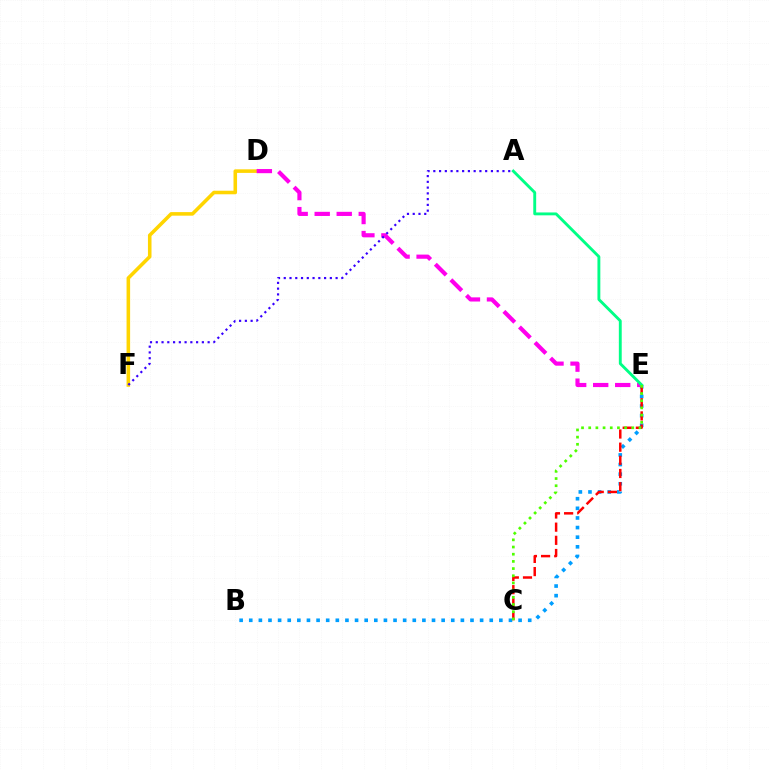{('B', 'E'): [{'color': '#009eff', 'line_style': 'dotted', 'thickness': 2.61}], ('D', 'F'): [{'color': '#ffd500', 'line_style': 'solid', 'thickness': 2.57}], ('C', 'E'): [{'color': '#ff0000', 'line_style': 'dashed', 'thickness': 1.79}, {'color': '#4fff00', 'line_style': 'dotted', 'thickness': 1.95}], ('D', 'E'): [{'color': '#ff00ed', 'line_style': 'dashed', 'thickness': 2.99}], ('A', 'F'): [{'color': '#3700ff', 'line_style': 'dotted', 'thickness': 1.57}], ('A', 'E'): [{'color': '#00ff86', 'line_style': 'solid', 'thickness': 2.07}]}